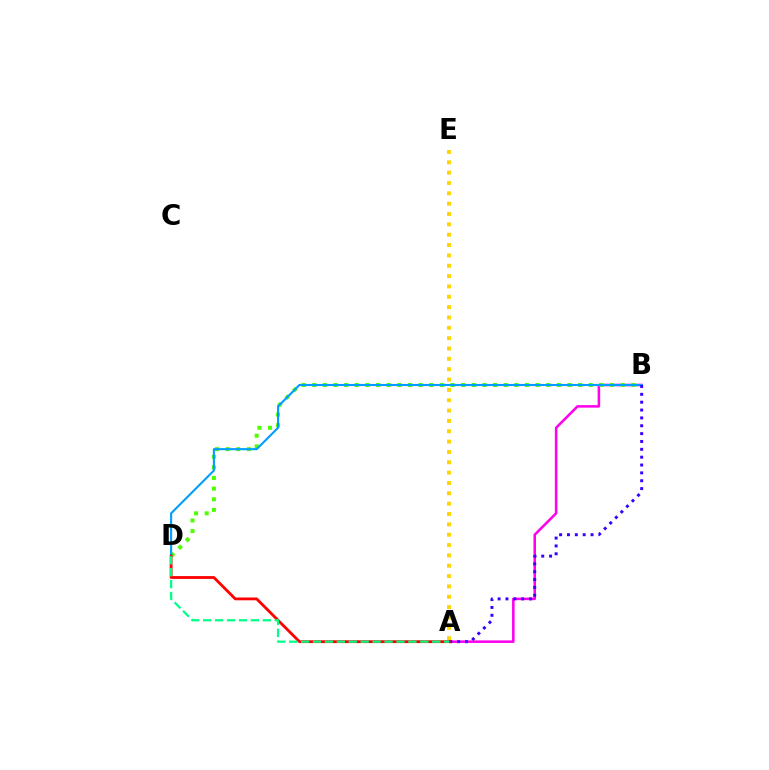{('A', 'E'): [{'color': '#ffd500', 'line_style': 'dotted', 'thickness': 2.81}], ('A', 'B'): [{'color': '#ff00ed', 'line_style': 'solid', 'thickness': 1.83}, {'color': '#3700ff', 'line_style': 'dotted', 'thickness': 2.13}], ('B', 'D'): [{'color': '#4fff00', 'line_style': 'dotted', 'thickness': 2.89}, {'color': '#009eff', 'line_style': 'solid', 'thickness': 1.52}], ('A', 'D'): [{'color': '#ff0000', 'line_style': 'solid', 'thickness': 2.02}, {'color': '#00ff86', 'line_style': 'dashed', 'thickness': 1.62}]}